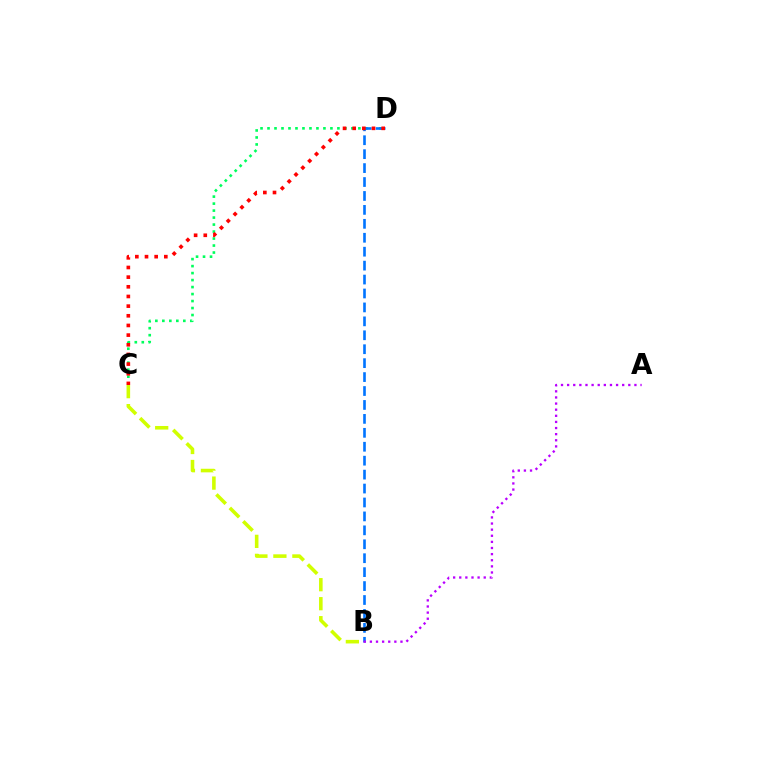{('C', 'D'): [{'color': '#00ff5c', 'line_style': 'dotted', 'thickness': 1.9}, {'color': '#ff0000', 'line_style': 'dotted', 'thickness': 2.62}], ('B', 'D'): [{'color': '#0074ff', 'line_style': 'dashed', 'thickness': 1.89}], ('B', 'C'): [{'color': '#d1ff00', 'line_style': 'dashed', 'thickness': 2.58}], ('A', 'B'): [{'color': '#b900ff', 'line_style': 'dotted', 'thickness': 1.66}]}